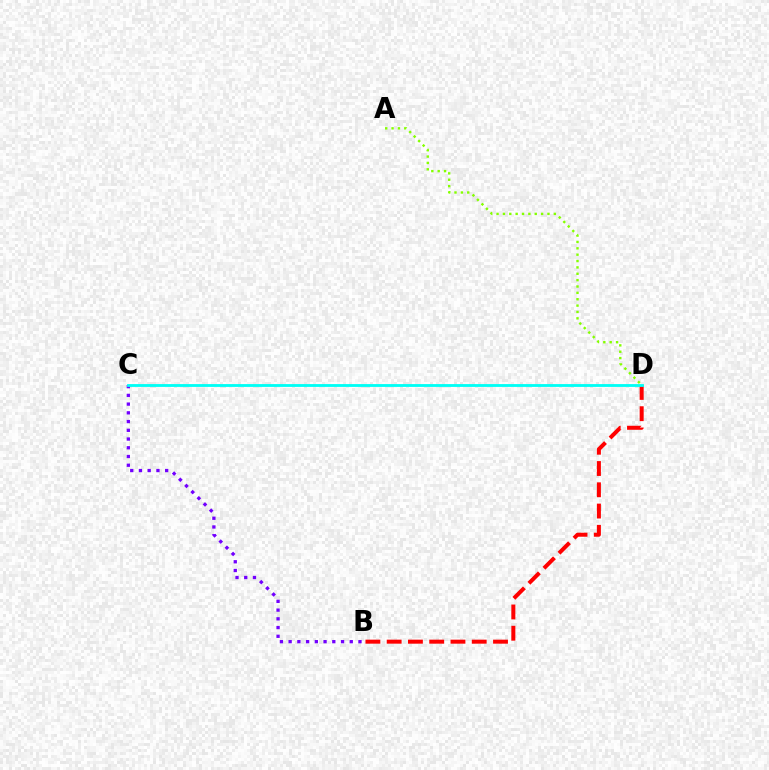{('B', 'D'): [{'color': '#ff0000', 'line_style': 'dashed', 'thickness': 2.89}], ('B', 'C'): [{'color': '#7200ff', 'line_style': 'dotted', 'thickness': 2.37}], ('C', 'D'): [{'color': '#00fff6', 'line_style': 'solid', 'thickness': 2.04}], ('A', 'D'): [{'color': '#84ff00', 'line_style': 'dotted', 'thickness': 1.73}]}